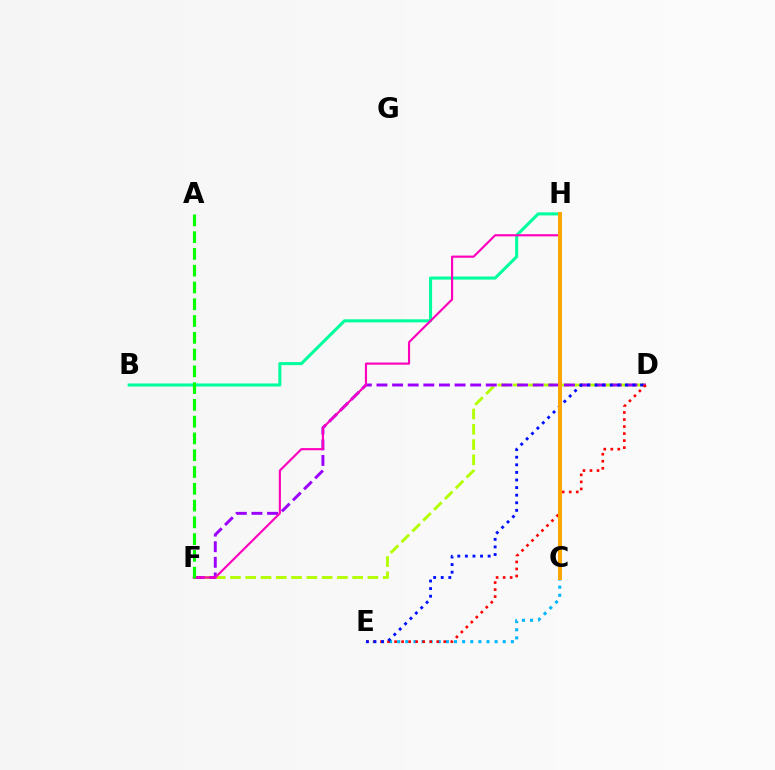{('D', 'F'): [{'color': '#b3ff00', 'line_style': 'dashed', 'thickness': 2.08}, {'color': '#9b00ff', 'line_style': 'dashed', 'thickness': 2.12}], ('C', 'E'): [{'color': '#00b5ff', 'line_style': 'dotted', 'thickness': 2.21}], ('D', 'E'): [{'color': '#ff0000', 'line_style': 'dotted', 'thickness': 1.91}, {'color': '#0010ff', 'line_style': 'dotted', 'thickness': 2.06}], ('B', 'H'): [{'color': '#00ff9d', 'line_style': 'solid', 'thickness': 2.21}], ('F', 'H'): [{'color': '#ff00bd', 'line_style': 'solid', 'thickness': 1.55}], ('C', 'H'): [{'color': '#ffa500', 'line_style': 'solid', 'thickness': 2.85}], ('A', 'F'): [{'color': '#08ff00', 'line_style': 'dashed', 'thickness': 2.28}]}